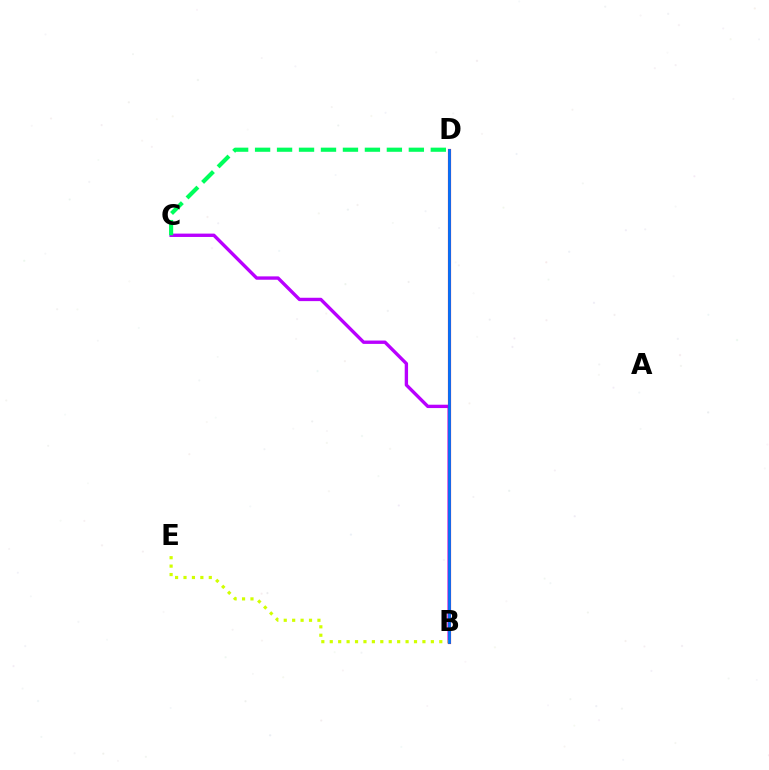{('B', 'C'): [{'color': '#b900ff', 'line_style': 'solid', 'thickness': 2.42}], ('B', 'D'): [{'color': '#ff0000', 'line_style': 'solid', 'thickness': 2.27}, {'color': '#0074ff', 'line_style': 'solid', 'thickness': 2.01}], ('C', 'D'): [{'color': '#00ff5c', 'line_style': 'dashed', 'thickness': 2.98}], ('B', 'E'): [{'color': '#d1ff00', 'line_style': 'dotted', 'thickness': 2.29}]}